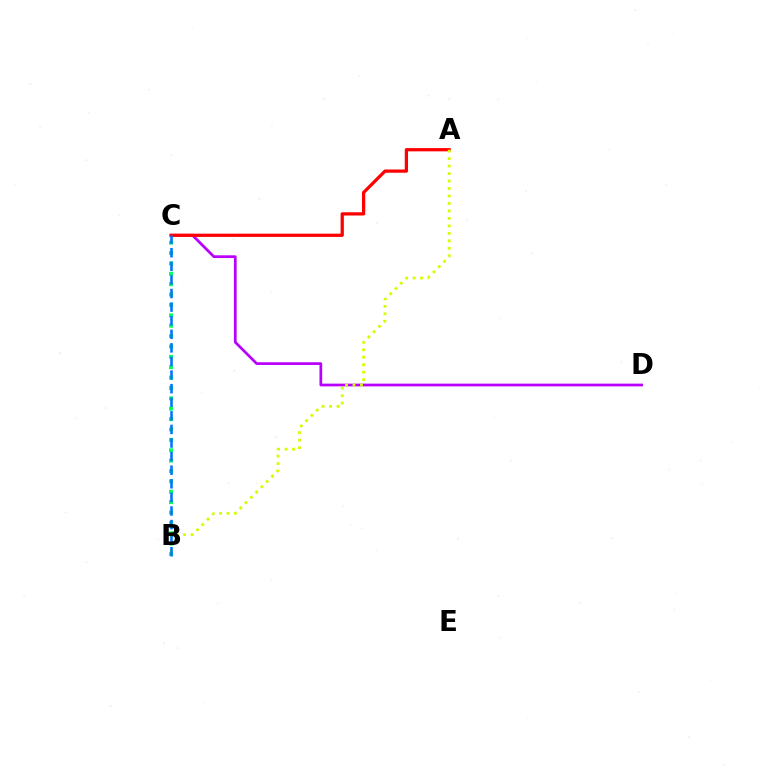{('C', 'D'): [{'color': '#b900ff', 'line_style': 'solid', 'thickness': 1.97}], ('B', 'C'): [{'color': '#00ff5c', 'line_style': 'dotted', 'thickness': 2.82}, {'color': '#0074ff', 'line_style': 'dashed', 'thickness': 1.85}], ('A', 'C'): [{'color': '#ff0000', 'line_style': 'solid', 'thickness': 2.34}], ('A', 'B'): [{'color': '#d1ff00', 'line_style': 'dotted', 'thickness': 2.03}]}